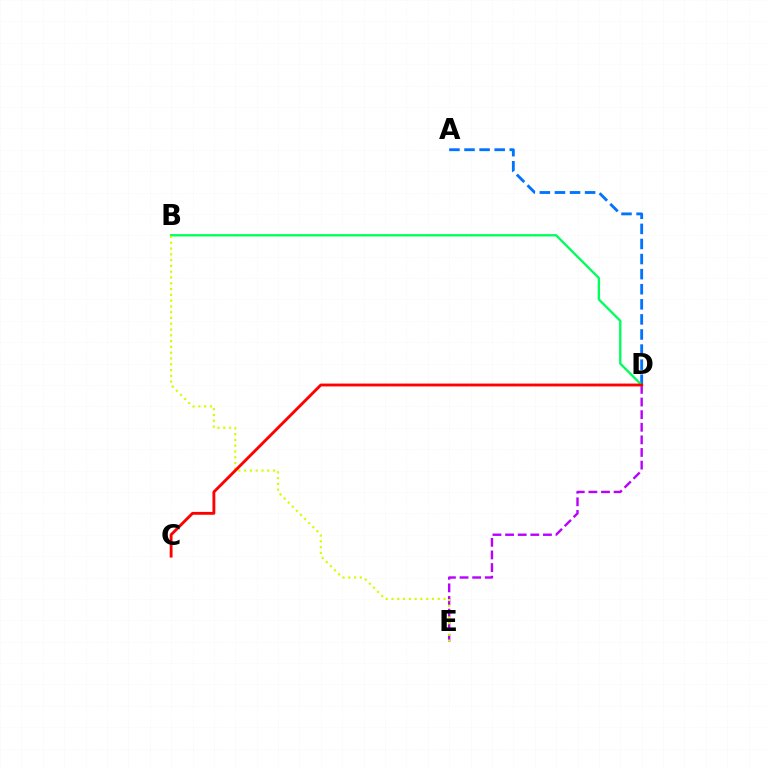{('A', 'D'): [{'color': '#0074ff', 'line_style': 'dashed', 'thickness': 2.05}], ('D', 'E'): [{'color': '#b900ff', 'line_style': 'dashed', 'thickness': 1.71}], ('B', 'D'): [{'color': '#00ff5c', 'line_style': 'solid', 'thickness': 1.7}], ('B', 'E'): [{'color': '#d1ff00', 'line_style': 'dotted', 'thickness': 1.57}], ('C', 'D'): [{'color': '#ff0000', 'line_style': 'solid', 'thickness': 2.06}]}